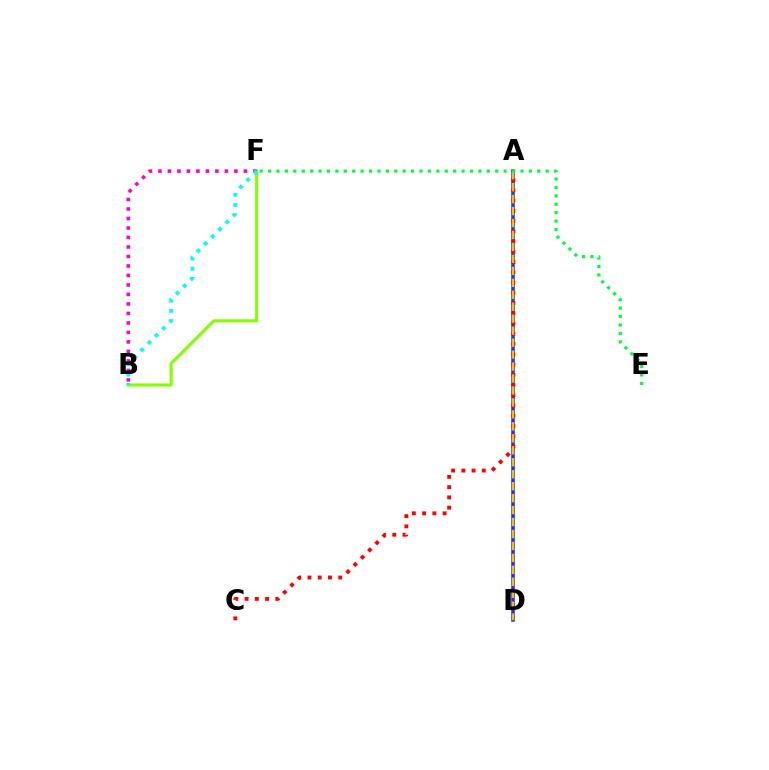{('A', 'D'): [{'color': '#004bff', 'line_style': 'solid', 'thickness': 2.58}, {'color': '#7200ff', 'line_style': 'dotted', 'thickness': 1.61}, {'color': '#ffbd00', 'line_style': 'dashed', 'thickness': 1.62}], ('B', 'F'): [{'color': '#84ff00', 'line_style': 'solid', 'thickness': 2.24}, {'color': '#ff00cf', 'line_style': 'dotted', 'thickness': 2.58}, {'color': '#00fff6', 'line_style': 'dotted', 'thickness': 2.77}], ('A', 'C'): [{'color': '#ff0000', 'line_style': 'dotted', 'thickness': 2.78}], ('E', 'F'): [{'color': '#00ff39', 'line_style': 'dotted', 'thickness': 2.29}]}